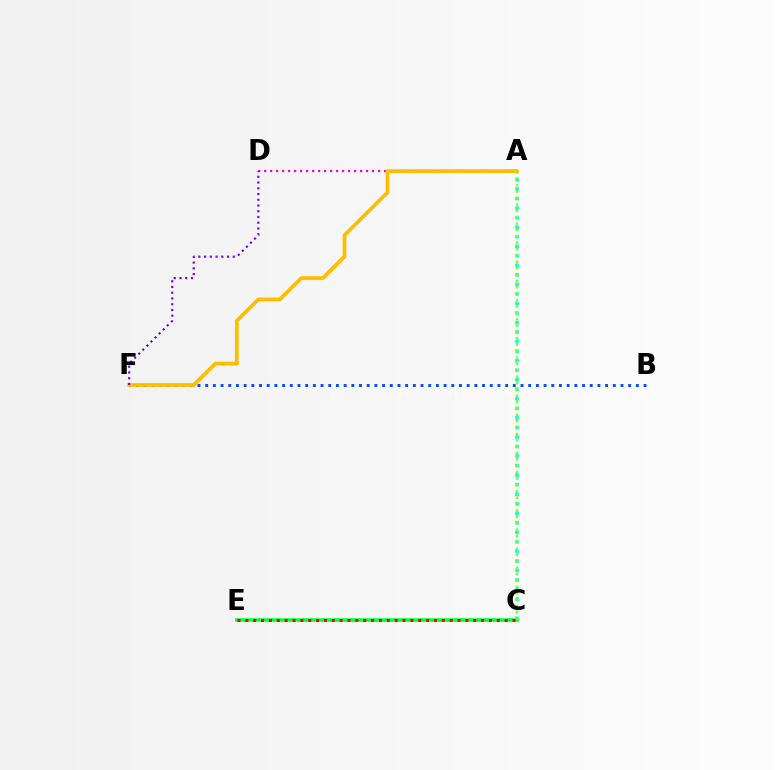{('A', 'C'): [{'color': '#00fff6', 'line_style': 'dotted', 'thickness': 2.59}, {'color': '#84ff00', 'line_style': 'dotted', 'thickness': 1.73}], ('A', 'D'): [{'color': '#ff00cf', 'line_style': 'dotted', 'thickness': 1.63}], ('B', 'F'): [{'color': '#004bff', 'line_style': 'dotted', 'thickness': 2.09}], ('A', 'F'): [{'color': '#ffbd00', 'line_style': 'solid', 'thickness': 2.7}], ('C', 'E'): [{'color': '#00ff39', 'line_style': 'solid', 'thickness': 2.53}, {'color': '#ff0000', 'line_style': 'dotted', 'thickness': 2.14}], ('D', 'F'): [{'color': '#7200ff', 'line_style': 'dotted', 'thickness': 1.56}]}